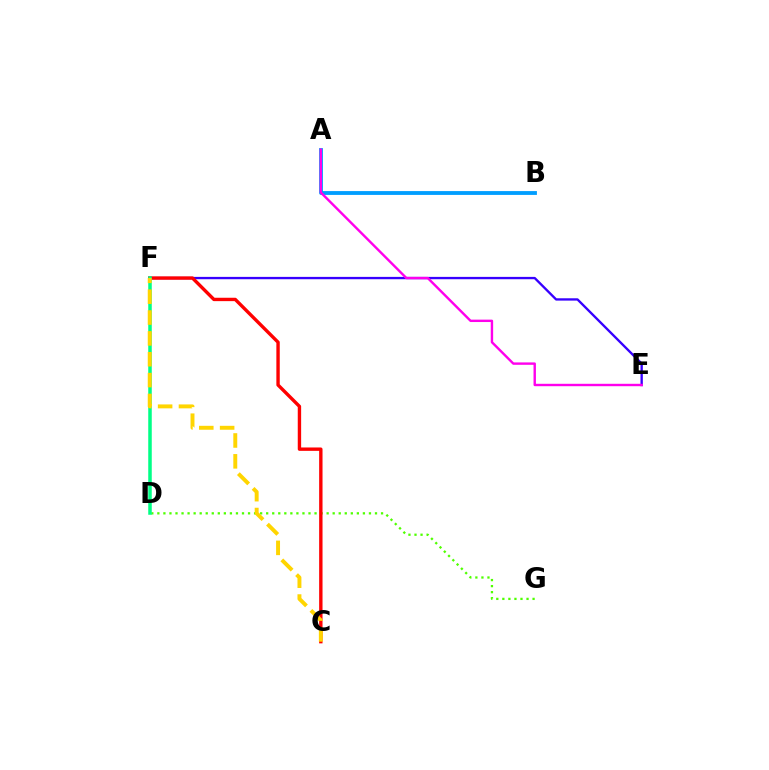{('D', 'G'): [{'color': '#4fff00', 'line_style': 'dotted', 'thickness': 1.64}], ('E', 'F'): [{'color': '#3700ff', 'line_style': 'solid', 'thickness': 1.69}], ('A', 'B'): [{'color': '#009eff', 'line_style': 'solid', 'thickness': 2.75}], ('C', 'F'): [{'color': '#ff0000', 'line_style': 'solid', 'thickness': 2.43}, {'color': '#ffd500', 'line_style': 'dashed', 'thickness': 2.83}], ('D', 'F'): [{'color': '#00ff86', 'line_style': 'solid', 'thickness': 2.53}], ('A', 'E'): [{'color': '#ff00ed', 'line_style': 'solid', 'thickness': 1.73}]}